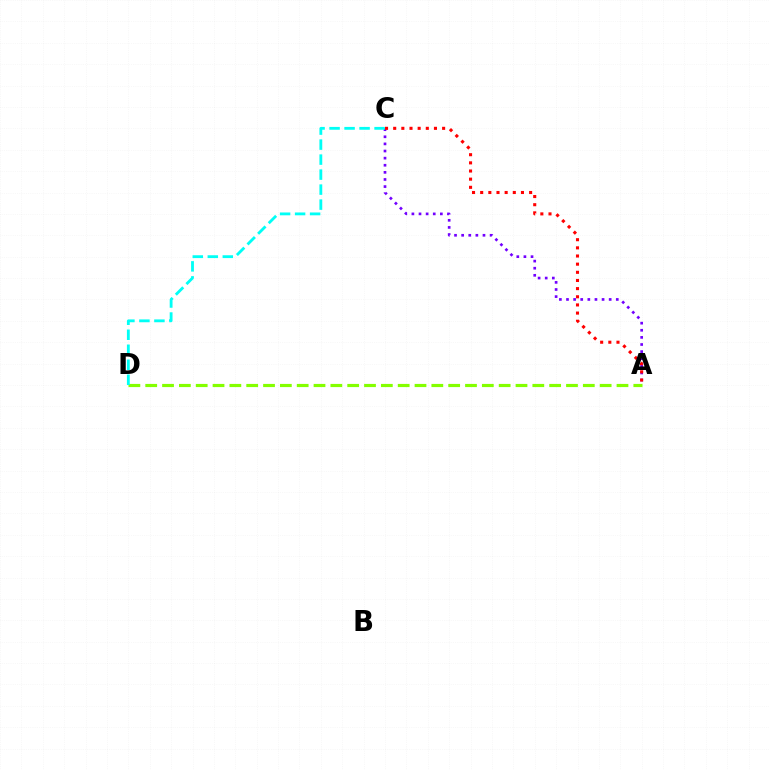{('A', 'C'): [{'color': '#7200ff', 'line_style': 'dotted', 'thickness': 1.93}, {'color': '#ff0000', 'line_style': 'dotted', 'thickness': 2.22}], ('A', 'D'): [{'color': '#84ff00', 'line_style': 'dashed', 'thickness': 2.29}], ('C', 'D'): [{'color': '#00fff6', 'line_style': 'dashed', 'thickness': 2.04}]}